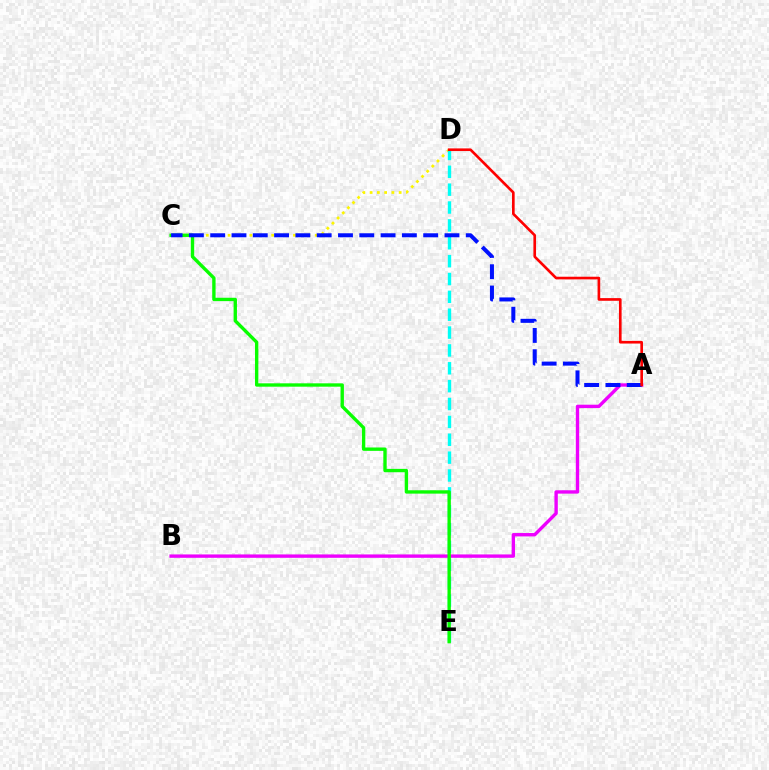{('A', 'B'): [{'color': '#ee00ff', 'line_style': 'solid', 'thickness': 2.43}], ('C', 'D'): [{'color': '#fcf500', 'line_style': 'dotted', 'thickness': 1.97}], ('D', 'E'): [{'color': '#00fff6', 'line_style': 'dashed', 'thickness': 2.43}], ('C', 'E'): [{'color': '#08ff00', 'line_style': 'solid', 'thickness': 2.42}], ('A', 'C'): [{'color': '#0010ff', 'line_style': 'dashed', 'thickness': 2.89}], ('A', 'D'): [{'color': '#ff0000', 'line_style': 'solid', 'thickness': 1.91}]}